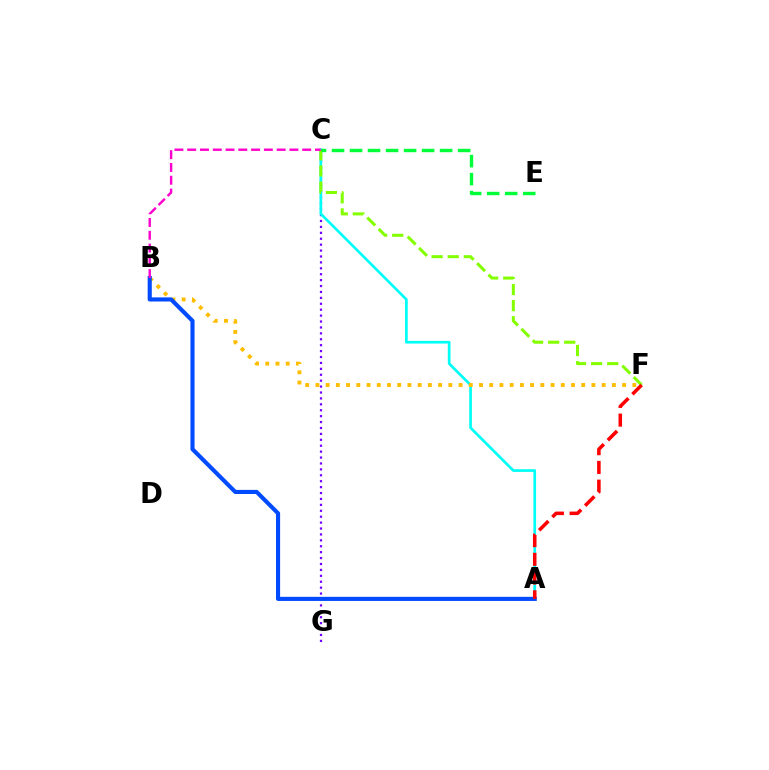{('C', 'G'): [{'color': '#7200ff', 'line_style': 'dotted', 'thickness': 1.61}], ('A', 'C'): [{'color': '#00fff6', 'line_style': 'solid', 'thickness': 1.94}], ('B', 'F'): [{'color': '#ffbd00', 'line_style': 'dotted', 'thickness': 2.78}], ('A', 'B'): [{'color': '#004bff', 'line_style': 'solid', 'thickness': 2.96}], ('C', 'F'): [{'color': '#84ff00', 'line_style': 'dashed', 'thickness': 2.19}], ('B', 'C'): [{'color': '#ff00cf', 'line_style': 'dashed', 'thickness': 1.74}], ('C', 'E'): [{'color': '#00ff39', 'line_style': 'dashed', 'thickness': 2.45}], ('A', 'F'): [{'color': '#ff0000', 'line_style': 'dashed', 'thickness': 2.54}]}